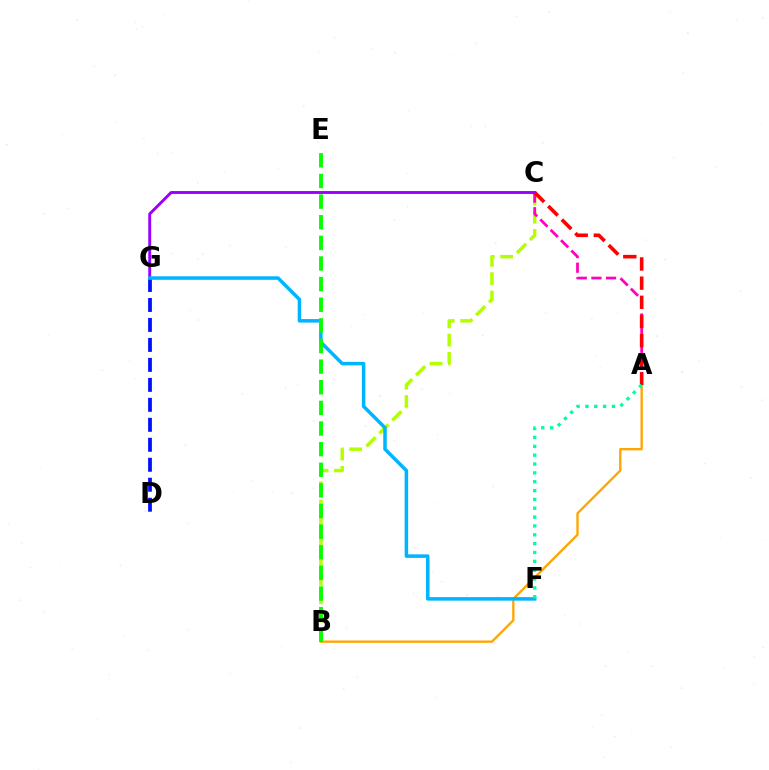{('B', 'C'): [{'color': '#b3ff00', 'line_style': 'dashed', 'thickness': 2.49}], ('A', 'B'): [{'color': '#ffa500', 'line_style': 'solid', 'thickness': 1.68}], ('A', 'C'): [{'color': '#ff00bd', 'line_style': 'dashed', 'thickness': 1.99}, {'color': '#ff0000', 'line_style': 'dashed', 'thickness': 2.6}], ('C', 'G'): [{'color': '#9b00ff', 'line_style': 'solid', 'thickness': 2.09}], ('D', 'G'): [{'color': '#0010ff', 'line_style': 'dashed', 'thickness': 2.71}], ('F', 'G'): [{'color': '#00b5ff', 'line_style': 'solid', 'thickness': 2.53}], ('B', 'E'): [{'color': '#08ff00', 'line_style': 'dashed', 'thickness': 2.8}], ('A', 'F'): [{'color': '#00ff9d', 'line_style': 'dotted', 'thickness': 2.4}]}